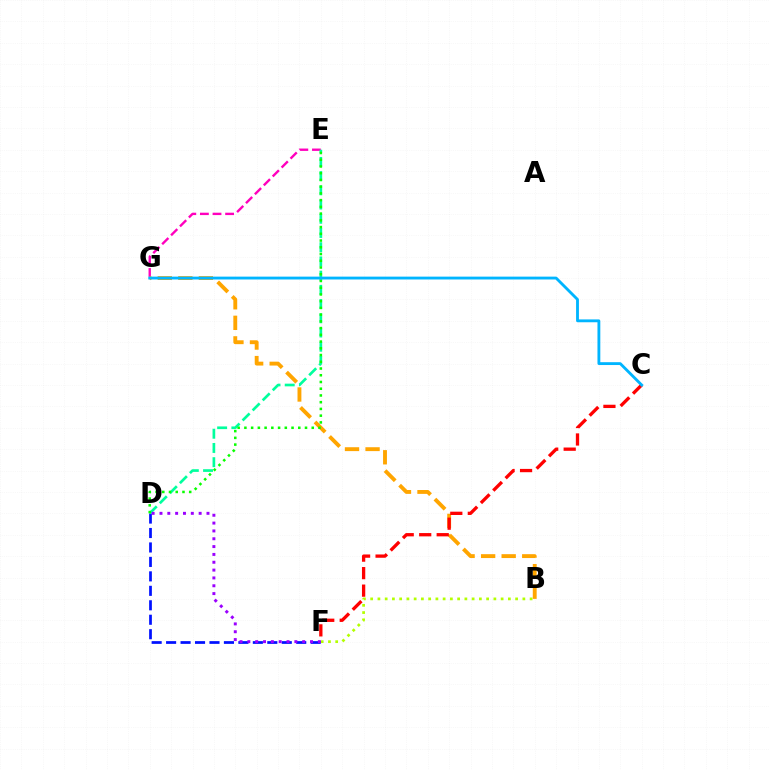{('B', 'F'): [{'color': '#b3ff00', 'line_style': 'dotted', 'thickness': 1.97}], ('E', 'G'): [{'color': '#ff00bd', 'line_style': 'dashed', 'thickness': 1.71}], ('B', 'G'): [{'color': '#ffa500', 'line_style': 'dashed', 'thickness': 2.79}], ('D', 'F'): [{'color': '#0010ff', 'line_style': 'dashed', 'thickness': 1.96}, {'color': '#9b00ff', 'line_style': 'dotted', 'thickness': 2.13}], ('D', 'E'): [{'color': '#00ff9d', 'line_style': 'dashed', 'thickness': 1.93}, {'color': '#08ff00', 'line_style': 'dotted', 'thickness': 1.83}], ('C', 'F'): [{'color': '#ff0000', 'line_style': 'dashed', 'thickness': 2.38}], ('C', 'G'): [{'color': '#00b5ff', 'line_style': 'solid', 'thickness': 2.05}]}